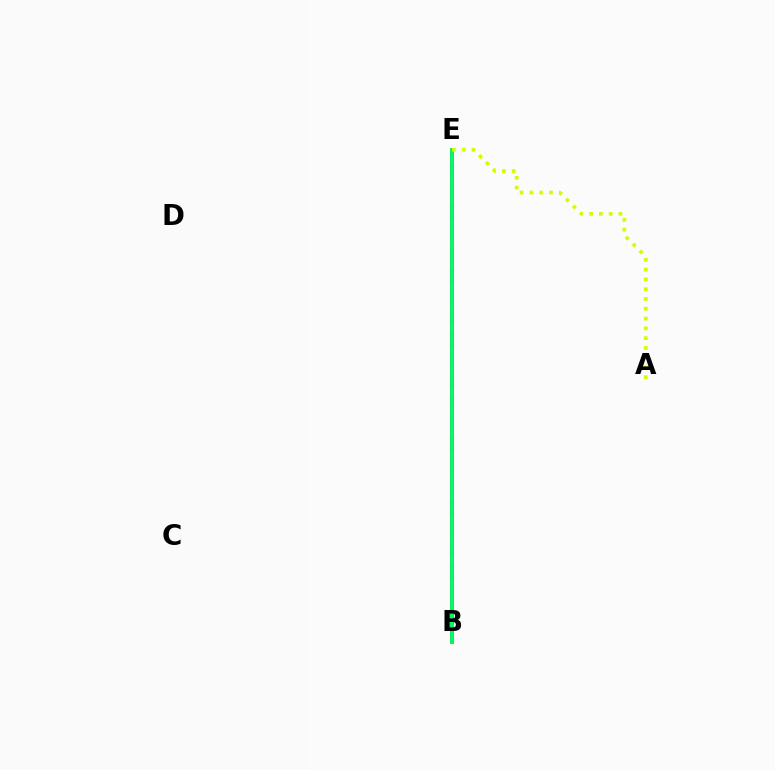{('B', 'E'): [{'color': '#ff0000', 'line_style': 'dashed', 'thickness': 2.87}, {'color': '#b900ff', 'line_style': 'solid', 'thickness': 2.64}, {'color': '#0074ff', 'line_style': 'solid', 'thickness': 1.54}, {'color': '#00ff5c', 'line_style': 'solid', 'thickness': 2.73}], ('A', 'E'): [{'color': '#d1ff00', 'line_style': 'dotted', 'thickness': 2.66}]}